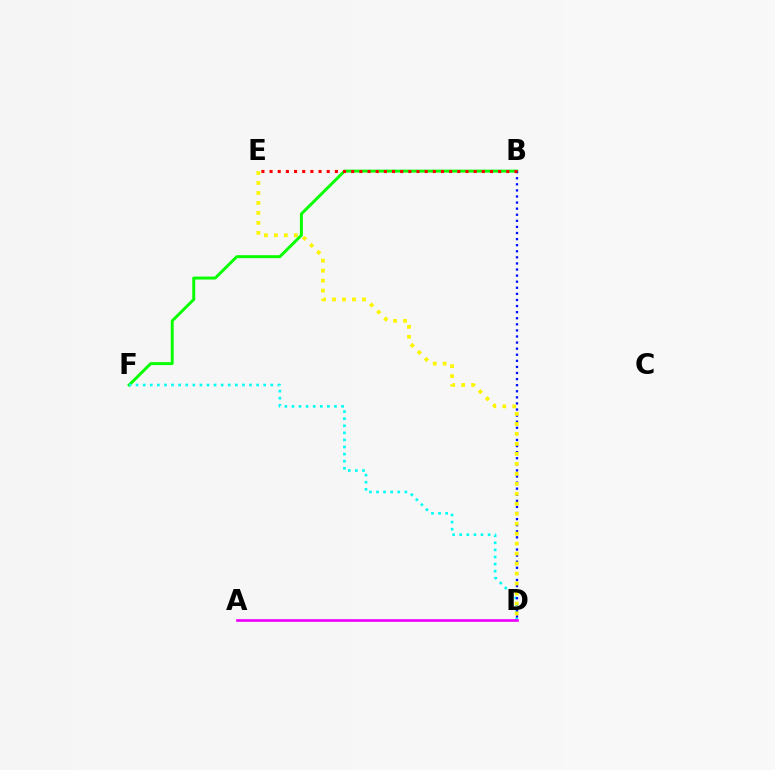{('B', 'F'): [{'color': '#08ff00', 'line_style': 'solid', 'thickness': 2.12}], ('D', 'F'): [{'color': '#00fff6', 'line_style': 'dotted', 'thickness': 1.93}], ('B', 'D'): [{'color': '#0010ff', 'line_style': 'dotted', 'thickness': 1.65}], ('B', 'E'): [{'color': '#ff0000', 'line_style': 'dotted', 'thickness': 2.22}], ('D', 'E'): [{'color': '#fcf500', 'line_style': 'dotted', 'thickness': 2.71}], ('A', 'D'): [{'color': '#ee00ff', 'line_style': 'solid', 'thickness': 1.92}]}